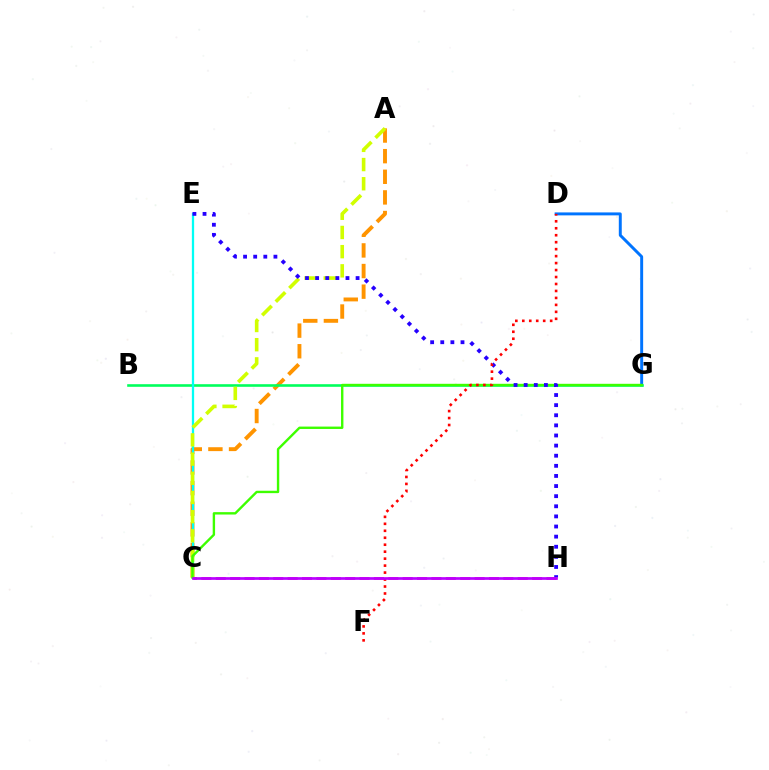{('A', 'C'): [{'color': '#ff9400', 'line_style': 'dashed', 'thickness': 2.8}, {'color': '#d1ff00', 'line_style': 'dashed', 'thickness': 2.61}], ('D', 'G'): [{'color': '#0074ff', 'line_style': 'solid', 'thickness': 2.12}], ('B', 'G'): [{'color': '#00ff5c', 'line_style': 'solid', 'thickness': 1.88}], ('C', 'H'): [{'color': '#ff00ac', 'line_style': 'dashed', 'thickness': 1.95}, {'color': '#b900ff', 'line_style': 'solid', 'thickness': 1.94}], ('C', 'E'): [{'color': '#00fff6', 'line_style': 'solid', 'thickness': 1.63}], ('C', 'G'): [{'color': '#3dff00', 'line_style': 'solid', 'thickness': 1.72}], ('E', 'H'): [{'color': '#2500ff', 'line_style': 'dotted', 'thickness': 2.75}], ('D', 'F'): [{'color': '#ff0000', 'line_style': 'dotted', 'thickness': 1.89}]}